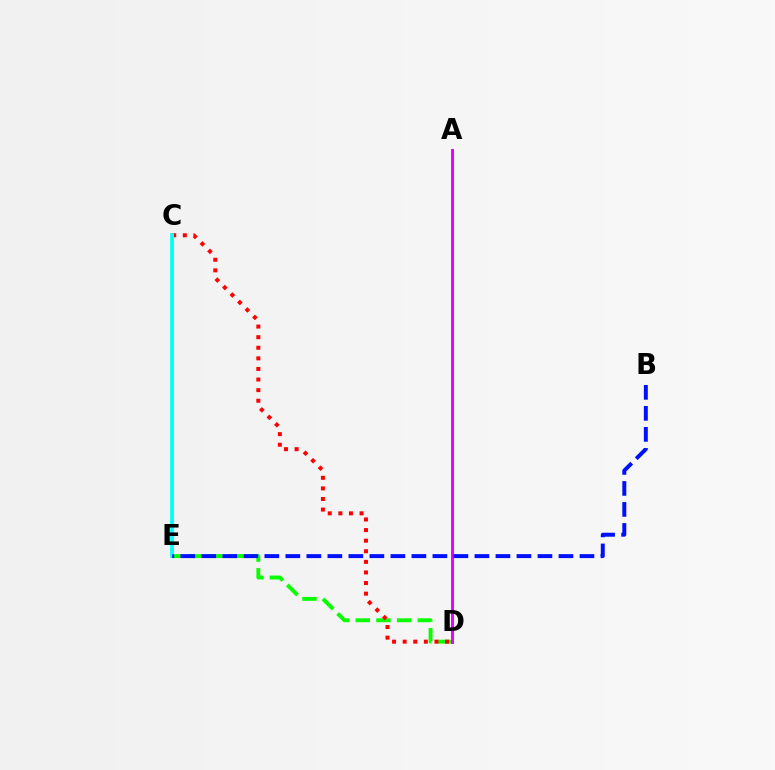{('D', 'E'): [{'color': '#08ff00', 'line_style': 'dashed', 'thickness': 2.81}], ('C', 'D'): [{'color': '#ff0000', 'line_style': 'dotted', 'thickness': 2.88}], ('C', 'E'): [{'color': '#fcf500', 'line_style': 'solid', 'thickness': 2.01}, {'color': '#00fff6', 'line_style': 'solid', 'thickness': 2.65}], ('A', 'D'): [{'color': '#ee00ff', 'line_style': 'solid', 'thickness': 2.16}], ('B', 'E'): [{'color': '#0010ff', 'line_style': 'dashed', 'thickness': 2.85}]}